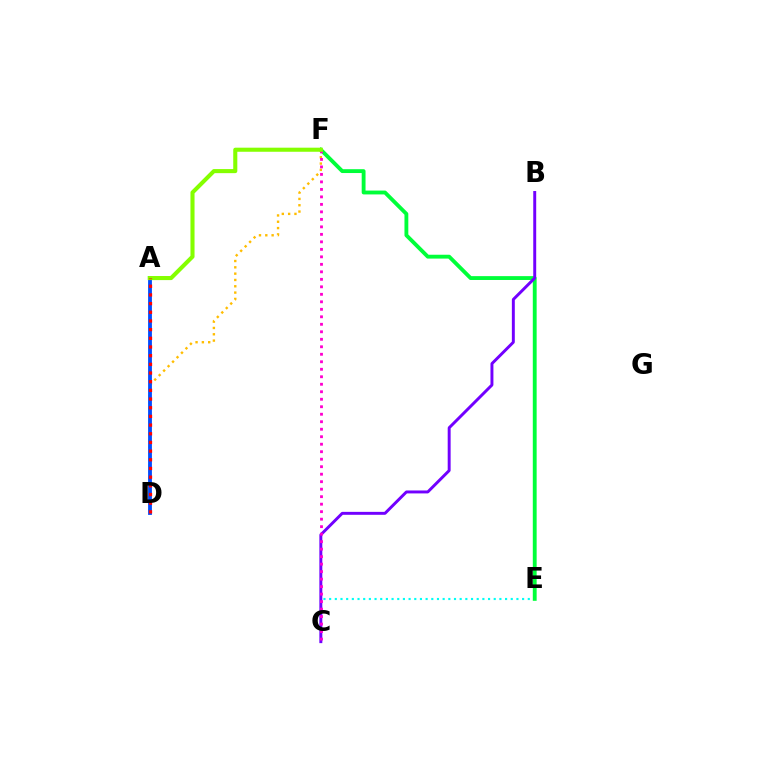{('D', 'F'): [{'color': '#ffbd00', 'line_style': 'dotted', 'thickness': 1.72}], ('C', 'E'): [{'color': '#00fff6', 'line_style': 'dotted', 'thickness': 1.54}], ('E', 'F'): [{'color': '#00ff39', 'line_style': 'solid', 'thickness': 2.77}], ('B', 'C'): [{'color': '#7200ff', 'line_style': 'solid', 'thickness': 2.12}], ('C', 'F'): [{'color': '#ff00cf', 'line_style': 'dotted', 'thickness': 2.04}], ('A', 'D'): [{'color': '#004bff', 'line_style': 'solid', 'thickness': 2.75}, {'color': '#ff0000', 'line_style': 'dotted', 'thickness': 2.36}], ('A', 'F'): [{'color': '#84ff00', 'line_style': 'solid', 'thickness': 2.94}]}